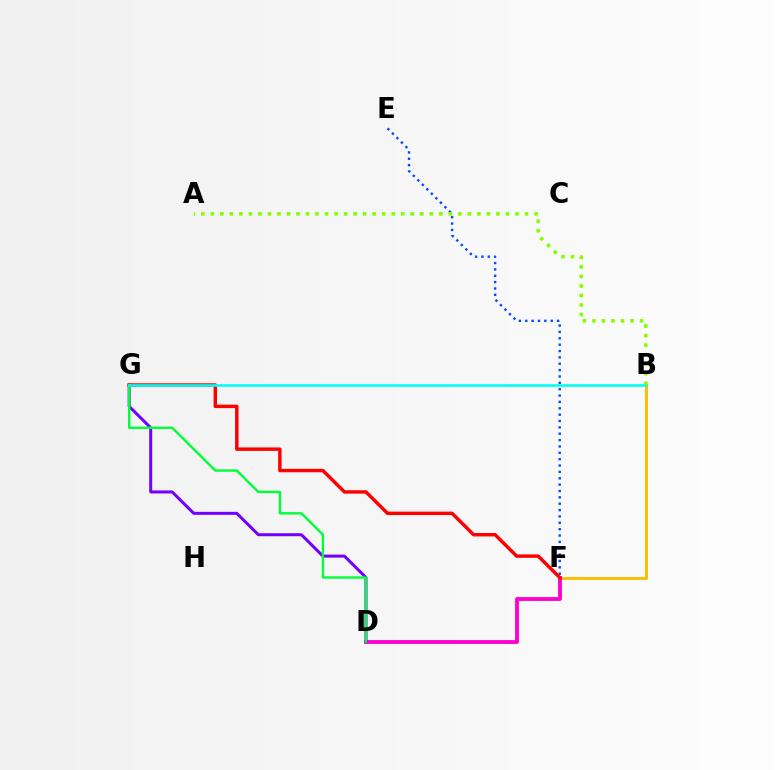{('B', 'F'): [{'color': '#ffbd00', 'line_style': 'solid', 'thickness': 2.09}], ('E', 'F'): [{'color': '#004bff', 'line_style': 'dotted', 'thickness': 1.73}], ('D', 'F'): [{'color': '#ff00cf', 'line_style': 'solid', 'thickness': 2.77}], ('D', 'G'): [{'color': '#7200ff', 'line_style': 'solid', 'thickness': 2.16}, {'color': '#00ff39', 'line_style': 'solid', 'thickness': 1.72}], ('F', 'G'): [{'color': '#ff0000', 'line_style': 'solid', 'thickness': 2.48}], ('B', 'G'): [{'color': '#00fff6', 'line_style': 'solid', 'thickness': 1.88}], ('A', 'B'): [{'color': '#84ff00', 'line_style': 'dotted', 'thickness': 2.59}]}